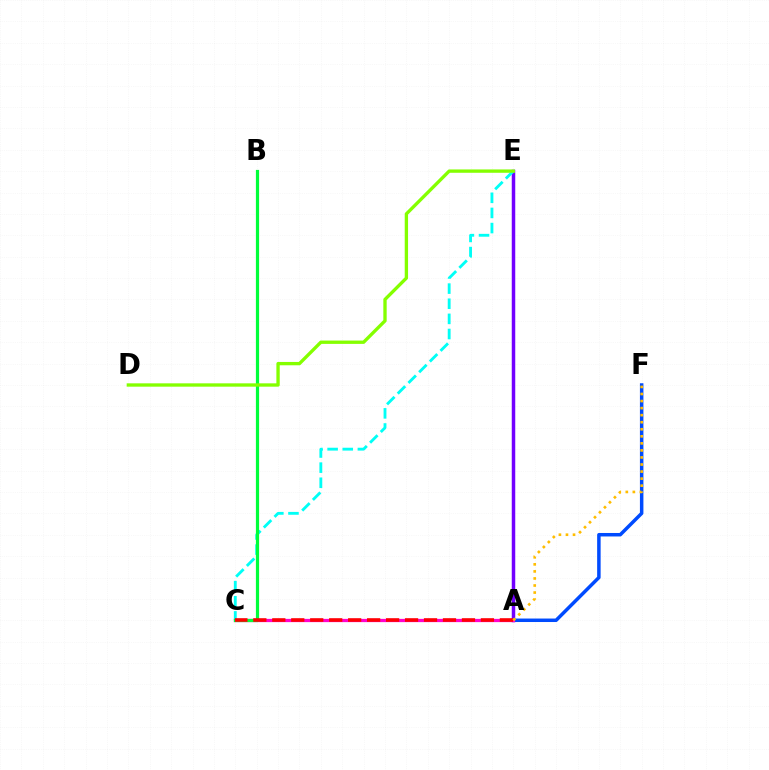{('A', 'E'): [{'color': '#7200ff', 'line_style': 'solid', 'thickness': 2.51}], ('A', 'F'): [{'color': '#004bff', 'line_style': 'solid', 'thickness': 2.51}, {'color': '#ffbd00', 'line_style': 'dotted', 'thickness': 1.92}], ('C', 'E'): [{'color': '#00fff6', 'line_style': 'dashed', 'thickness': 2.06}], ('A', 'C'): [{'color': '#ff00cf', 'line_style': 'solid', 'thickness': 2.34}, {'color': '#ff0000', 'line_style': 'dashed', 'thickness': 2.58}], ('B', 'C'): [{'color': '#00ff39', 'line_style': 'solid', 'thickness': 2.3}], ('D', 'E'): [{'color': '#84ff00', 'line_style': 'solid', 'thickness': 2.4}]}